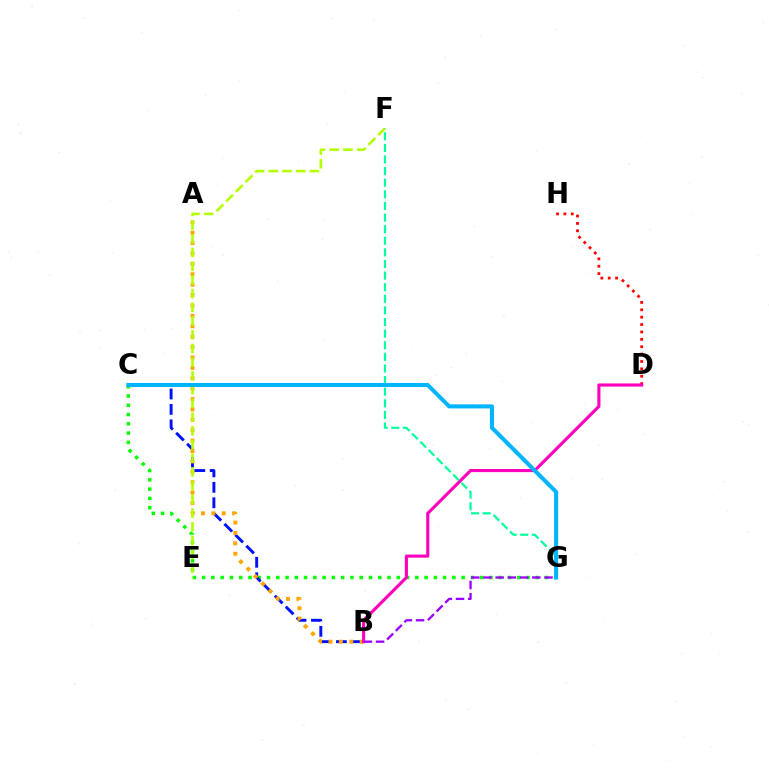{('C', 'G'): [{'color': '#08ff00', 'line_style': 'dotted', 'thickness': 2.52}, {'color': '#00b5ff', 'line_style': 'solid', 'thickness': 2.92}], ('B', 'C'): [{'color': '#0010ff', 'line_style': 'dashed', 'thickness': 2.1}], ('A', 'B'): [{'color': '#ffa500', 'line_style': 'dotted', 'thickness': 2.82}], ('D', 'H'): [{'color': '#ff0000', 'line_style': 'dotted', 'thickness': 2.01}], ('E', 'F'): [{'color': '#b3ff00', 'line_style': 'dashed', 'thickness': 1.86}], ('B', 'D'): [{'color': '#ff00bd', 'line_style': 'solid', 'thickness': 2.25}], ('F', 'G'): [{'color': '#00ff9d', 'line_style': 'dashed', 'thickness': 1.58}], ('B', 'G'): [{'color': '#9b00ff', 'line_style': 'dashed', 'thickness': 1.66}]}